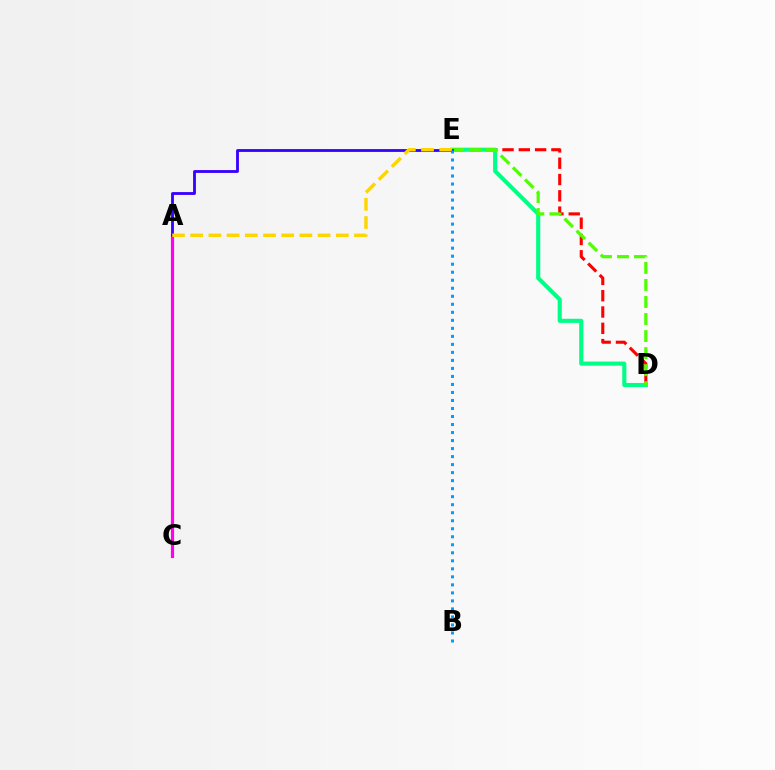{('D', 'E'): [{'color': '#ff0000', 'line_style': 'dashed', 'thickness': 2.21}, {'color': '#00ff86', 'line_style': 'solid', 'thickness': 2.96}, {'color': '#4fff00', 'line_style': 'dashed', 'thickness': 2.32}], ('A', 'C'): [{'color': '#ff00ed', 'line_style': 'solid', 'thickness': 2.29}], ('A', 'E'): [{'color': '#3700ff', 'line_style': 'solid', 'thickness': 2.03}, {'color': '#ffd500', 'line_style': 'dashed', 'thickness': 2.47}], ('B', 'E'): [{'color': '#009eff', 'line_style': 'dotted', 'thickness': 2.18}]}